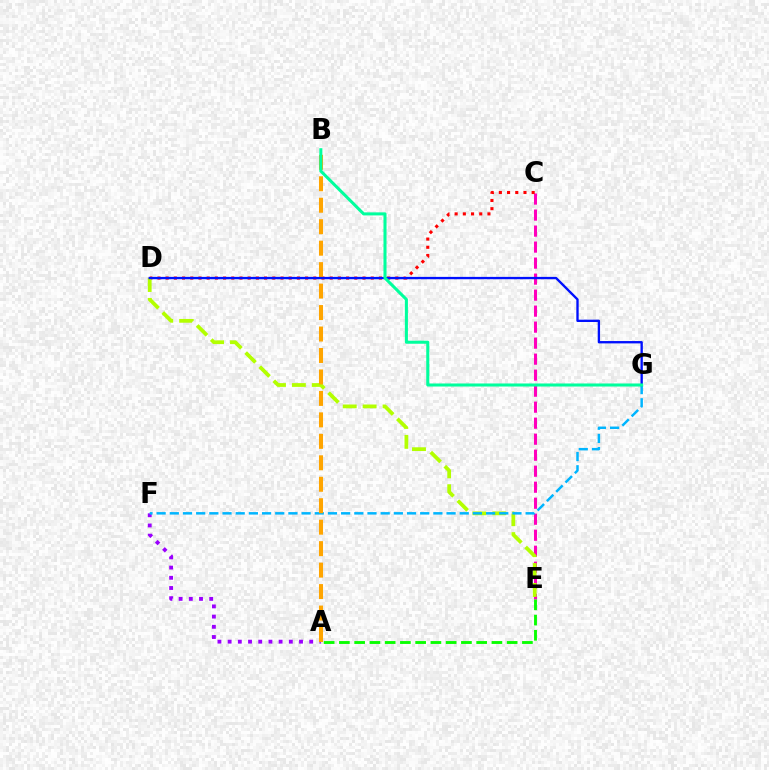{('A', 'F'): [{'color': '#9b00ff', 'line_style': 'dotted', 'thickness': 2.77}], ('C', 'E'): [{'color': '#ff00bd', 'line_style': 'dashed', 'thickness': 2.17}], ('C', 'D'): [{'color': '#ff0000', 'line_style': 'dotted', 'thickness': 2.23}], ('D', 'E'): [{'color': '#b3ff00', 'line_style': 'dashed', 'thickness': 2.7}], ('F', 'G'): [{'color': '#00b5ff', 'line_style': 'dashed', 'thickness': 1.79}], ('A', 'B'): [{'color': '#ffa500', 'line_style': 'dashed', 'thickness': 2.92}], ('D', 'G'): [{'color': '#0010ff', 'line_style': 'solid', 'thickness': 1.68}], ('B', 'G'): [{'color': '#00ff9d', 'line_style': 'solid', 'thickness': 2.19}], ('A', 'E'): [{'color': '#08ff00', 'line_style': 'dashed', 'thickness': 2.07}]}